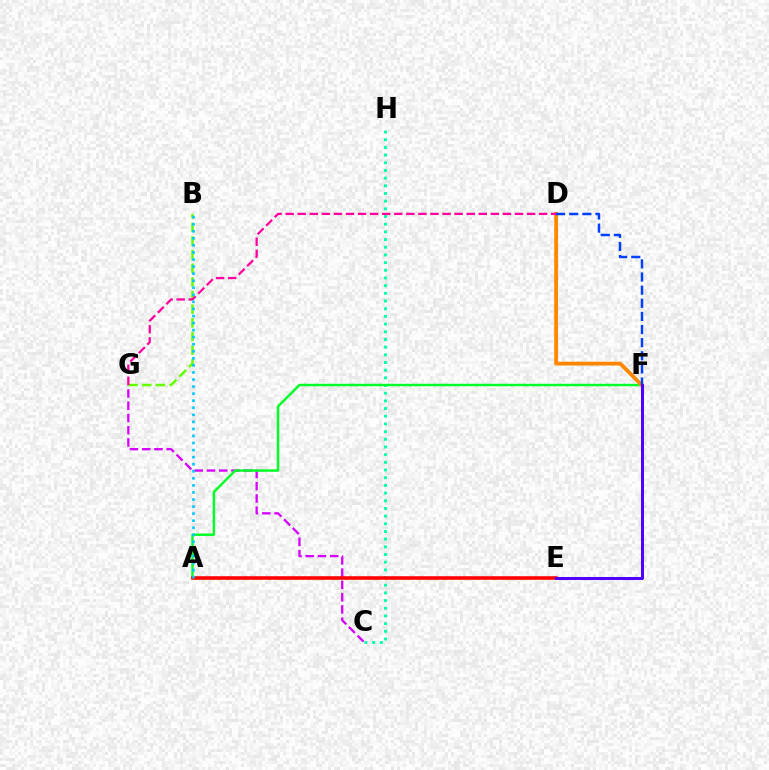{('C', 'G'): [{'color': '#d600ff', 'line_style': 'dashed', 'thickness': 1.67}], ('B', 'G'): [{'color': '#66ff00', 'line_style': 'dashed', 'thickness': 1.85}], ('C', 'H'): [{'color': '#00ffaf', 'line_style': 'dotted', 'thickness': 2.09}], ('A', 'E'): [{'color': '#eeff00', 'line_style': 'dotted', 'thickness': 2.25}, {'color': '#ff0000', 'line_style': 'solid', 'thickness': 2.56}], ('A', 'F'): [{'color': '#00ff27', 'line_style': 'solid', 'thickness': 1.77}], ('D', 'F'): [{'color': '#ff8800', 'line_style': 'solid', 'thickness': 2.75}, {'color': '#003fff', 'line_style': 'dashed', 'thickness': 1.78}], ('D', 'G'): [{'color': '#ff00a0', 'line_style': 'dashed', 'thickness': 1.64}], ('A', 'B'): [{'color': '#00c7ff', 'line_style': 'dotted', 'thickness': 1.92}], ('E', 'F'): [{'color': '#4f00ff', 'line_style': 'solid', 'thickness': 2.18}]}